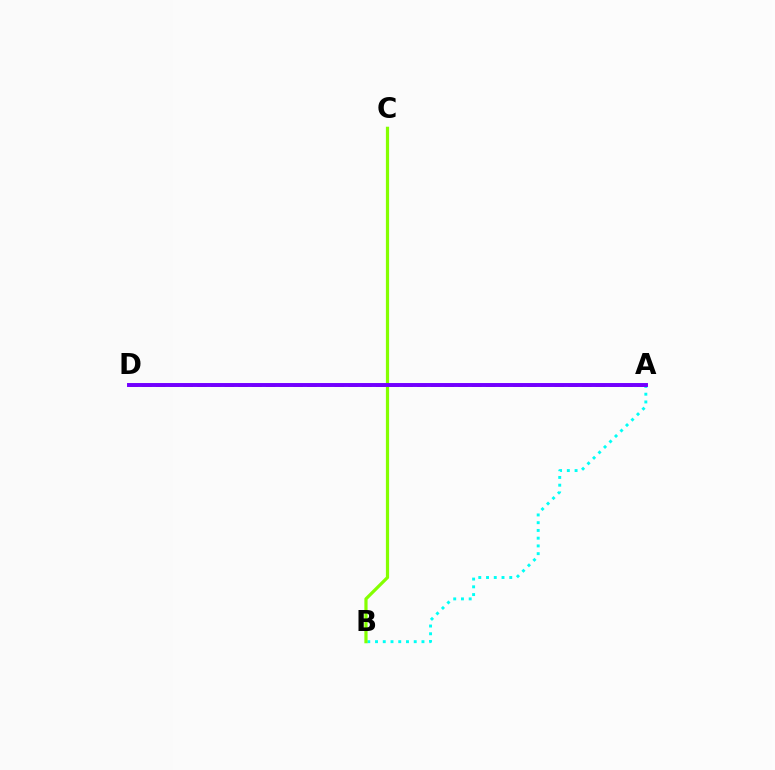{('A', 'B'): [{'color': '#00fff6', 'line_style': 'dotted', 'thickness': 2.1}], ('B', 'C'): [{'color': '#84ff00', 'line_style': 'solid', 'thickness': 2.31}], ('A', 'D'): [{'color': '#ff0000', 'line_style': 'dashed', 'thickness': 1.87}, {'color': '#7200ff', 'line_style': 'solid', 'thickness': 2.83}]}